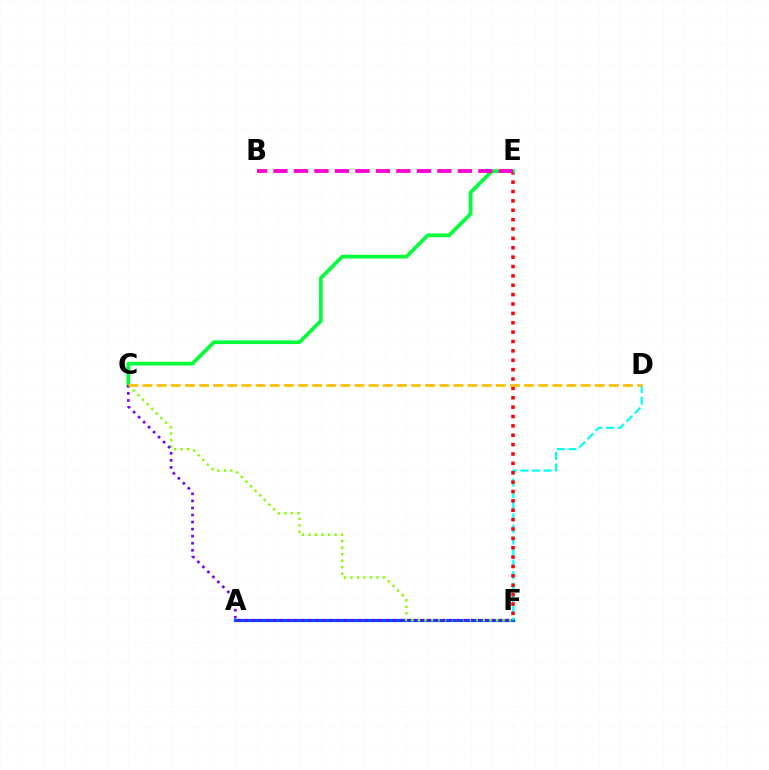{('A', 'F'): [{'color': '#004bff', 'line_style': 'solid', 'thickness': 2.3}], ('D', 'F'): [{'color': '#00fff6', 'line_style': 'dashed', 'thickness': 1.57}], ('E', 'F'): [{'color': '#ff0000', 'line_style': 'dotted', 'thickness': 2.55}], ('C', 'F'): [{'color': '#84ff00', 'line_style': 'dotted', 'thickness': 1.77}, {'color': '#7200ff', 'line_style': 'dotted', 'thickness': 1.92}], ('C', 'E'): [{'color': '#00ff39', 'line_style': 'solid', 'thickness': 2.65}], ('C', 'D'): [{'color': '#ffbd00', 'line_style': 'dashed', 'thickness': 1.92}], ('B', 'E'): [{'color': '#ff00cf', 'line_style': 'dashed', 'thickness': 2.78}]}